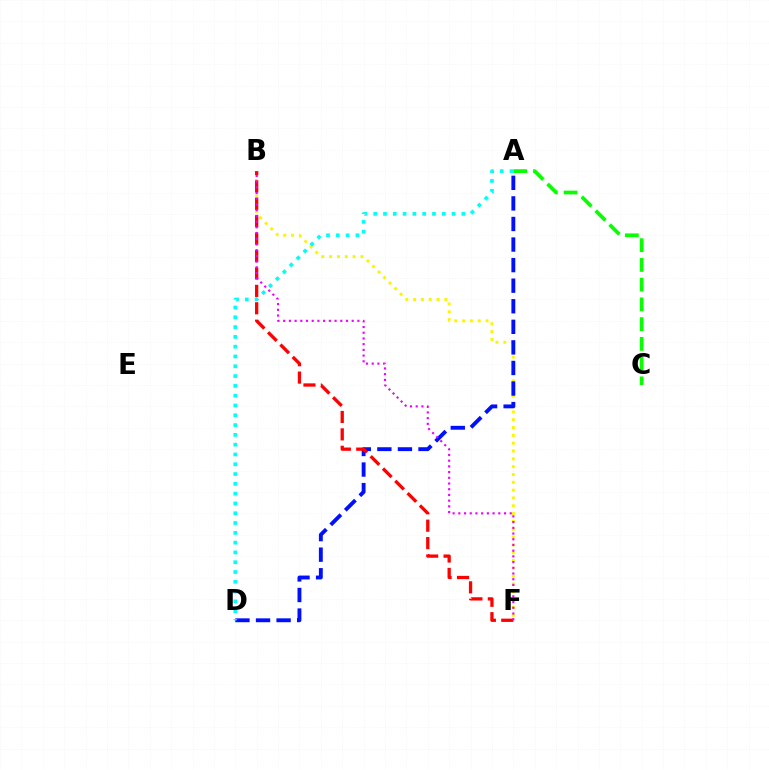{('B', 'F'): [{'color': '#fcf500', 'line_style': 'dotted', 'thickness': 2.13}, {'color': '#ff0000', 'line_style': 'dashed', 'thickness': 2.36}, {'color': '#ee00ff', 'line_style': 'dotted', 'thickness': 1.55}], ('A', 'C'): [{'color': '#08ff00', 'line_style': 'dashed', 'thickness': 2.68}], ('A', 'D'): [{'color': '#0010ff', 'line_style': 'dashed', 'thickness': 2.79}, {'color': '#00fff6', 'line_style': 'dotted', 'thickness': 2.66}]}